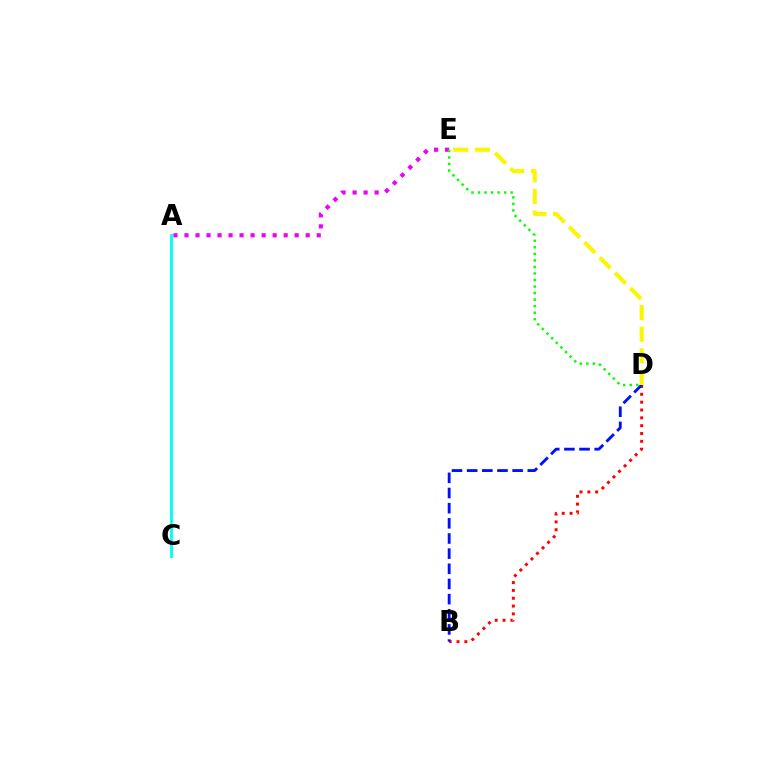{('B', 'D'): [{'color': '#ff0000', 'line_style': 'dotted', 'thickness': 2.13}, {'color': '#0010ff', 'line_style': 'dashed', 'thickness': 2.06}], ('A', 'C'): [{'color': '#00fff6', 'line_style': 'solid', 'thickness': 2.04}], ('A', 'E'): [{'color': '#ee00ff', 'line_style': 'dotted', 'thickness': 2.99}], ('D', 'E'): [{'color': '#fcf500', 'line_style': 'dashed', 'thickness': 2.94}, {'color': '#08ff00', 'line_style': 'dotted', 'thickness': 1.78}]}